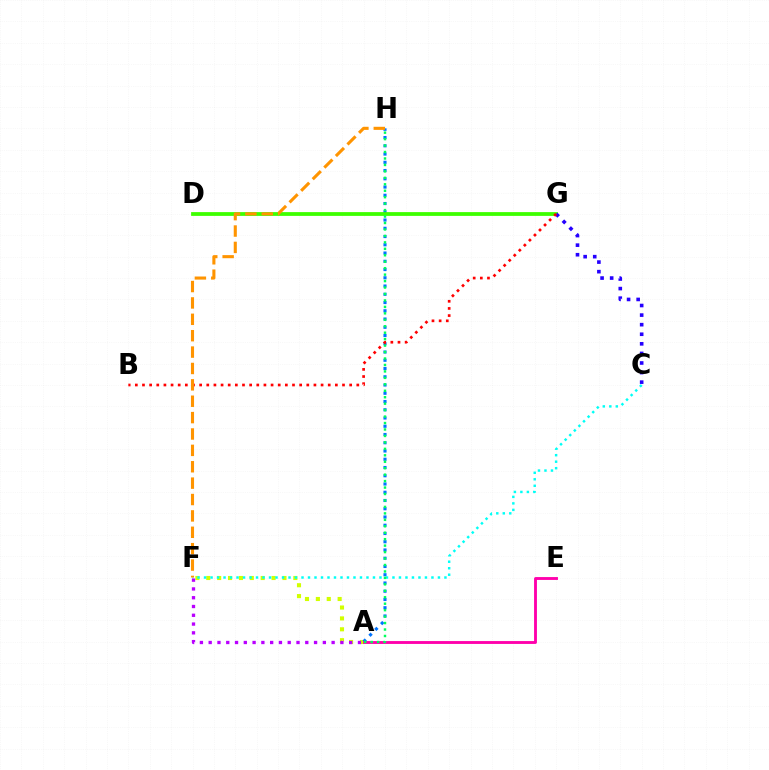{('A', 'F'): [{'color': '#d1ff00', 'line_style': 'dotted', 'thickness': 2.96}, {'color': '#b900ff', 'line_style': 'dotted', 'thickness': 2.39}], ('A', 'H'): [{'color': '#0074ff', 'line_style': 'dotted', 'thickness': 2.24}, {'color': '#00ff5c', 'line_style': 'dotted', 'thickness': 1.75}], ('A', 'E'): [{'color': '#ff00ac', 'line_style': 'solid', 'thickness': 2.07}], ('D', 'G'): [{'color': '#3dff00', 'line_style': 'solid', 'thickness': 2.72}], ('C', 'F'): [{'color': '#00fff6', 'line_style': 'dotted', 'thickness': 1.77}], ('C', 'G'): [{'color': '#2500ff', 'line_style': 'dotted', 'thickness': 2.6}], ('B', 'G'): [{'color': '#ff0000', 'line_style': 'dotted', 'thickness': 1.94}], ('F', 'H'): [{'color': '#ff9400', 'line_style': 'dashed', 'thickness': 2.23}]}